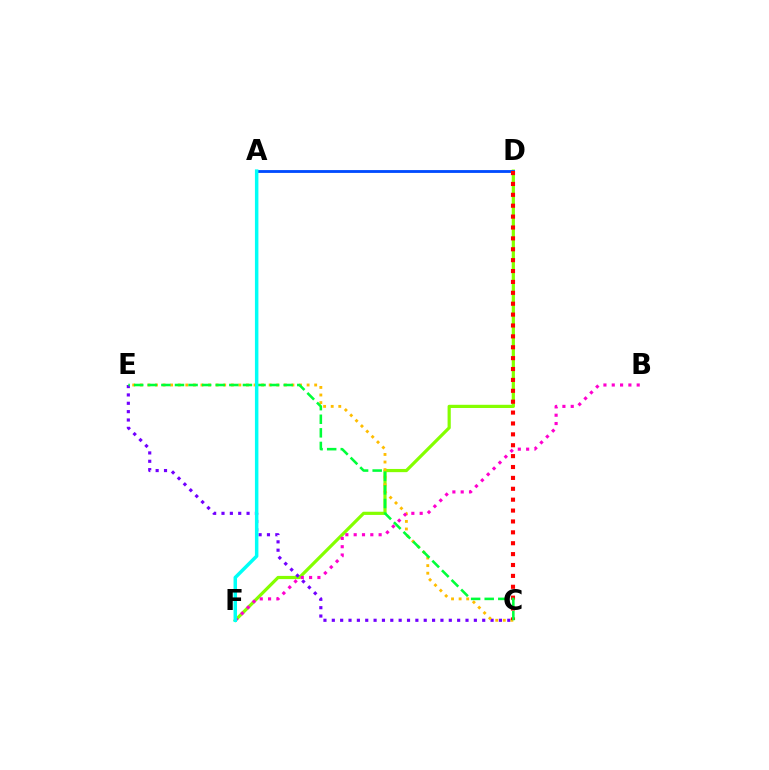{('D', 'F'): [{'color': '#84ff00', 'line_style': 'solid', 'thickness': 2.3}], ('A', 'D'): [{'color': '#004bff', 'line_style': 'solid', 'thickness': 2.04}], ('C', 'E'): [{'color': '#7200ff', 'line_style': 'dotted', 'thickness': 2.27}, {'color': '#ffbd00', 'line_style': 'dotted', 'thickness': 2.06}, {'color': '#00ff39', 'line_style': 'dashed', 'thickness': 1.85}], ('C', 'D'): [{'color': '#ff0000', 'line_style': 'dotted', 'thickness': 2.96}], ('B', 'F'): [{'color': '#ff00cf', 'line_style': 'dotted', 'thickness': 2.26}], ('A', 'F'): [{'color': '#00fff6', 'line_style': 'solid', 'thickness': 2.51}]}